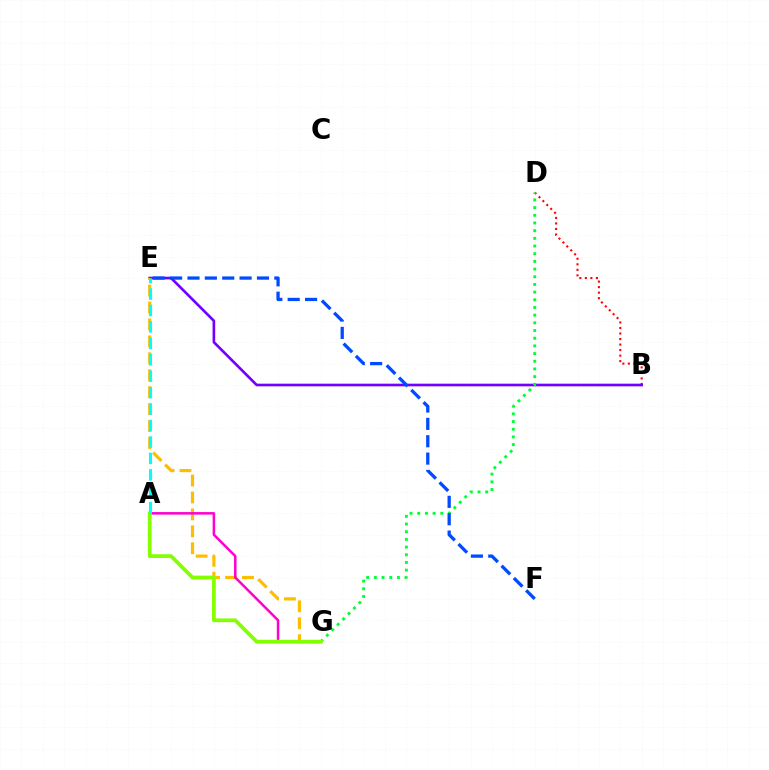{('B', 'D'): [{'color': '#ff0000', 'line_style': 'dotted', 'thickness': 1.5}], ('B', 'E'): [{'color': '#7200ff', 'line_style': 'solid', 'thickness': 1.91}], ('E', 'G'): [{'color': '#ffbd00', 'line_style': 'dashed', 'thickness': 2.3}], ('A', 'G'): [{'color': '#ff00cf', 'line_style': 'solid', 'thickness': 1.81}, {'color': '#84ff00', 'line_style': 'solid', 'thickness': 2.71}], ('D', 'G'): [{'color': '#00ff39', 'line_style': 'dotted', 'thickness': 2.09}], ('A', 'E'): [{'color': '#00fff6', 'line_style': 'dashed', 'thickness': 2.23}], ('E', 'F'): [{'color': '#004bff', 'line_style': 'dashed', 'thickness': 2.36}]}